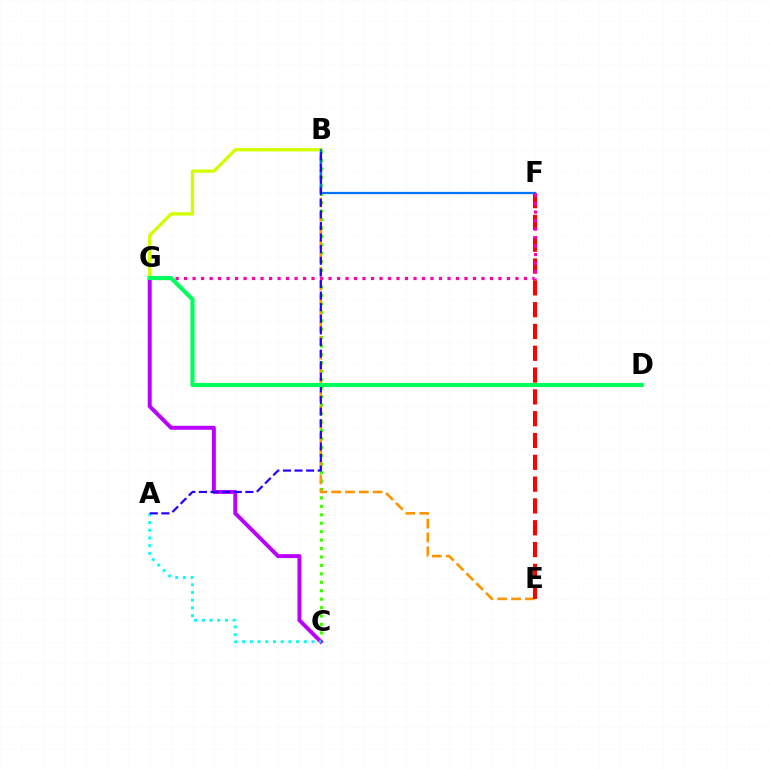{('B', 'C'): [{'color': '#3dff00', 'line_style': 'dotted', 'thickness': 2.29}], ('C', 'G'): [{'color': '#b900ff', 'line_style': 'solid', 'thickness': 2.84}], ('B', 'E'): [{'color': '#ff9400', 'line_style': 'dashed', 'thickness': 1.88}], ('E', 'F'): [{'color': '#ff0000', 'line_style': 'dashed', 'thickness': 2.96}], ('B', 'G'): [{'color': '#d1ff00', 'line_style': 'solid', 'thickness': 2.39}], ('A', 'C'): [{'color': '#00fff6', 'line_style': 'dotted', 'thickness': 2.1}], ('B', 'F'): [{'color': '#0074ff', 'line_style': 'solid', 'thickness': 1.62}], ('A', 'B'): [{'color': '#2500ff', 'line_style': 'dashed', 'thickness': 1.58}], ('F', 'G'): [{'color': '#ff00ac', 'line_style': 'dotted', 'thickness': 2.31}], ('D', 'G'): [{'color': '#00ff5c', 'line_style': 'solid', 'thickness': 2.97}]}